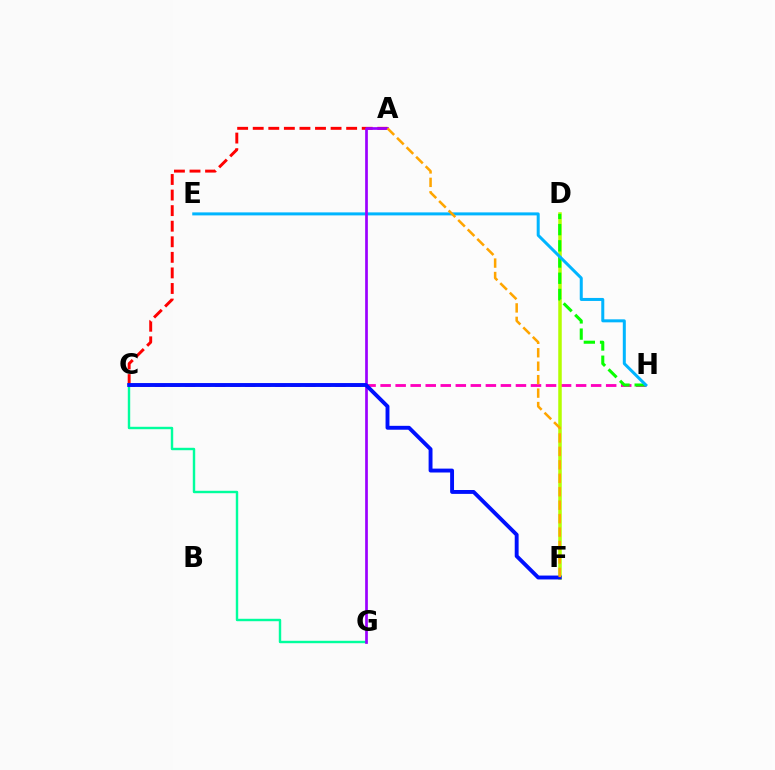{('C', 'G'): [{'color': '#00ff9d', 'line_style': 'solid', 'thickness': 1.74}], ('C', 'H'): [{'color': '#ff00bd', 'line_style': 'dashed', 'thickness': 2.04}], ('D', 'F'): [{'color': '#b3ff00', 'line_style': 'solid', 'thickness': 2.52}], ('D', 'H'): [{'color': '#08ff00', 'line_style': 'dashed', 'thickness': 2.2}], ('A', 'C'): [{'color': '#ff0000', 'line_style': 'dashed', 'thickness': 2.12}], ('E', 'H'): [{'color': '#00b5ff', 'line_style': 'solid', 'thickness': 2.17}], ('A', 'G'): [{'color': '#9b00ff', 'line_style': 'solid', 'thickness': 1.94}], ('C', 'F'): [{'color': '#0010ff', 'line_style': 'solid', 'thickness': 2.8}], ('A', 'F'): [{'color': '#ffa500', 'line_style': 'dashed', 'thickness': 1.83}]}